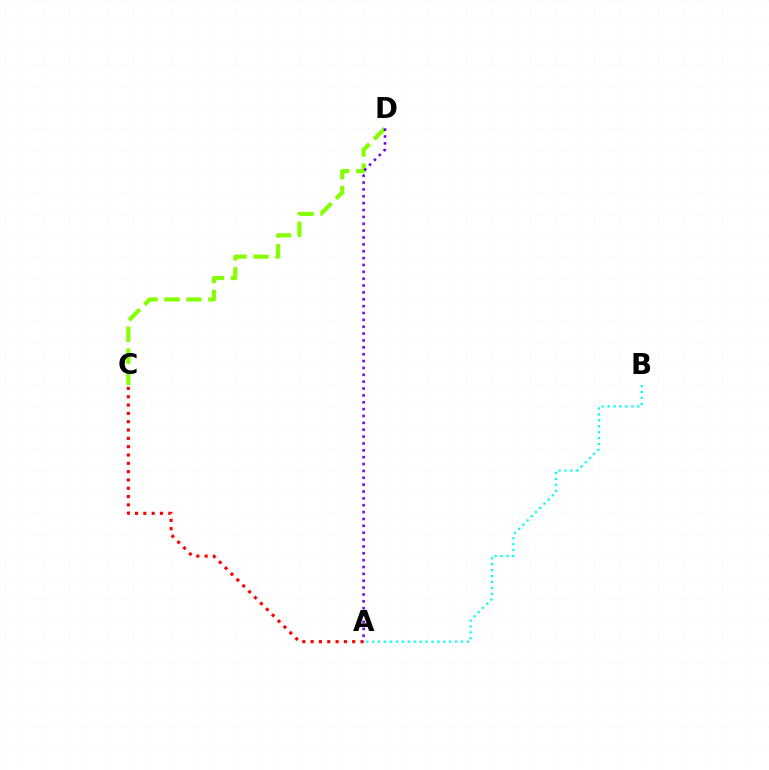{('A', 'C'): [{'color': '#ff0000', 'line_style': 'dotted', 'thickness': 2.26}], ('A', 'B'): [{'color': '#00fff6', 'line_style': 'dotted', 'thickness': 1.61}], ('C', 'D'): [{'color': '#84ff00', 'line_style': 'dashed', 'thickness': 2.98}], ('A', 'D'): [{'color': '#7200ff', 'line_style': 'dotted', 'thickness': 1.87}]}